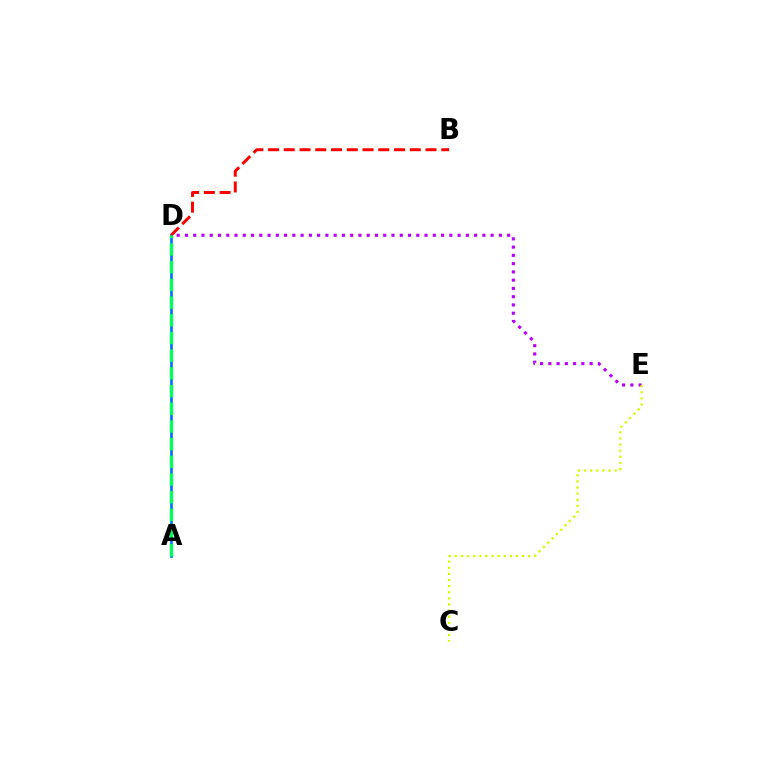{('A', 'D'): [{'color': '#0074ff', 'line_style': 'solid', 'thickness': 1.97}, {'color': '#00ff5c', 'line_style': 'dashed', 'thickness': 2.4}], ('D', 'E'): [{'color': '#b900ff', 'line_style': 'dotted', 'thickness': 2.24}], ('C', 'E'): [{'color': '#d1ff00', 'line_style': 'dotted', 'thickness': 1.66}], ('B', 'D'): [{'color': '#ff0000', 'line_style': 'dashed', 'thickness': 2.14}]}